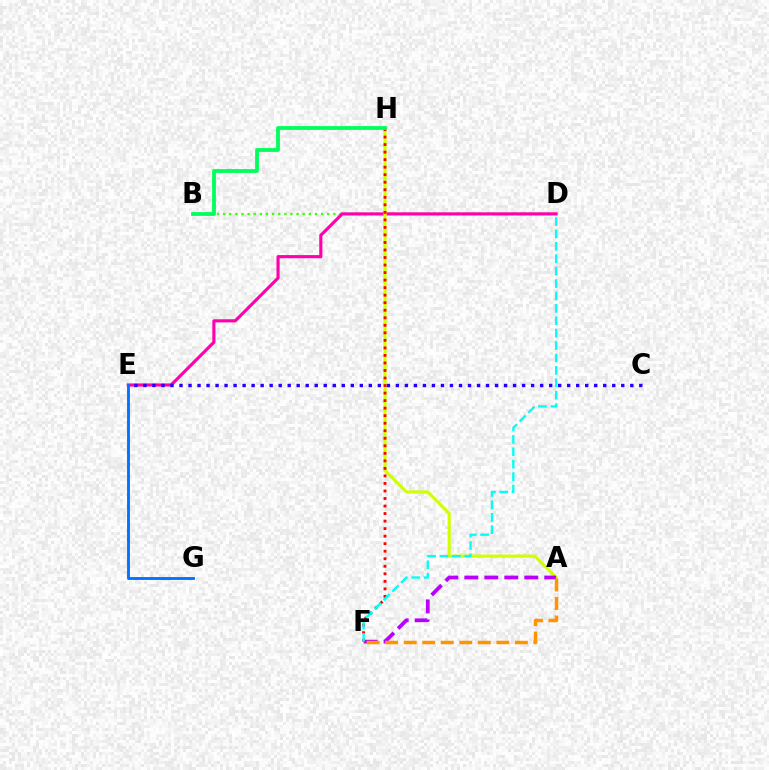{('B', 'D'): [{'color': '#3dff00', 'line_style': 'dotted', 'thickness': 1.66}], ('D', 'E'): [{'color': '#ff00ac', 'line_style': 'solid', 'thickness': 2.26}], ('A', 'H'): [{'color': '#d1ff00', 'line_style': 'solid', 'thickness': 2.25}], ('A', 'F'): [{'color': '#b900ff', 'line_style': 'dashed', 'thickness': 2.71}, {'color': '#ff9400', 'line_style': 'dashed', 'thickness': 2.52}], ('C', 'E'): [{'color': '#2500ff', 'line_style': 'dotted', 'thickness': 2.45}], ('F', 'H'): [{'color': '#ff0000', 'line_style': 'dotted', 'thickness': 2.05}], ('D', 'F'): [{'color': '#00fff6', 'line_style': 'dashed', 'thickness': 1.69}], ('E', 'G'): [{'color': '#0074ff', 'line_style': 'solid', 'thickness': 2.08}], ('B', 'H'): [{'color': '#00ff5c', 'line_style': 'solid', 'thickness': 2.73}]}